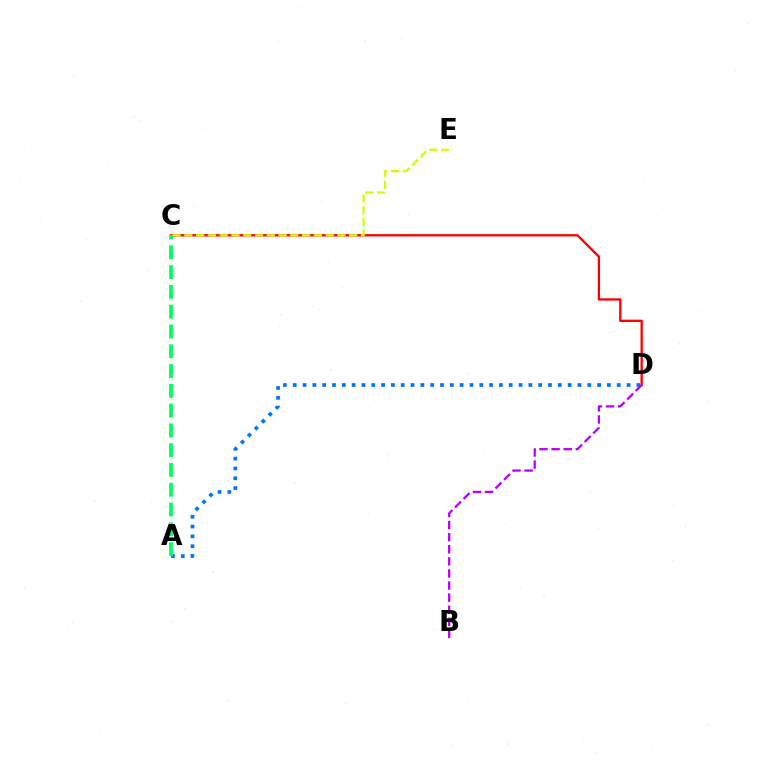{('C', 'D'): [{'color': '#ff0000', 'line_style': 'solid', 'thickness': 1.67}], ('C', 'E'): [{'color': '#d1ff00', 'line_style': 'dashed', 'thickness': 1.6}], ('A', 'D'): [{'color': '#0074ff', 'line_style': 'dotted', 'thickness': 2.67}], ('A', 'C'): [{'color': '#00ff5c', 'line_style': 'dashed', 'thickness': 2.69}], ('B', 'D'): [{'color': '#b900ff', 'line_style': 'dashed', 'thickness': 1.64}]}